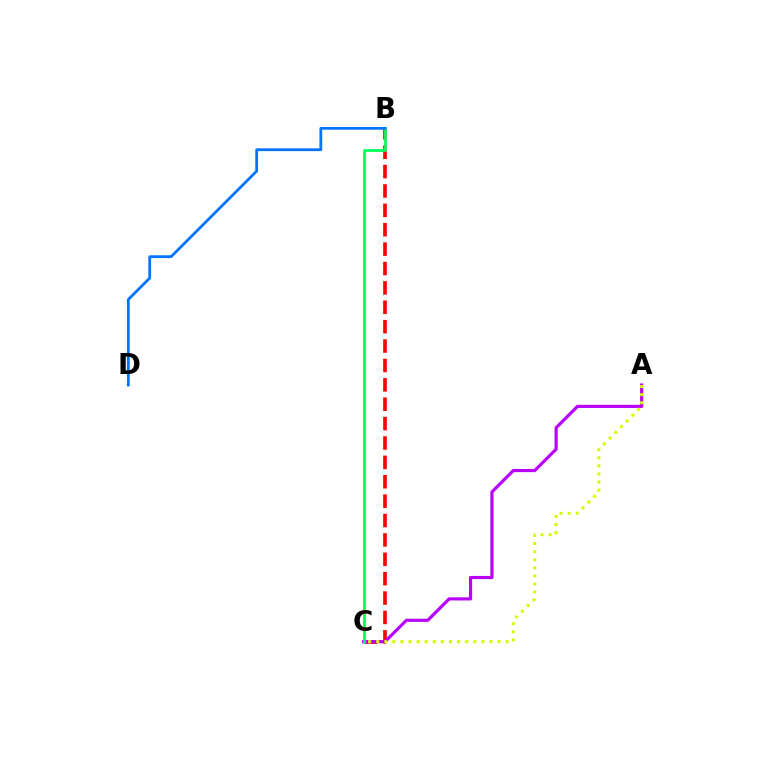{('B', 'C'): [{'color': '#ff0000', 'line_style': 'dashed', 'thickness': 2.63}, {'color': '#00ff5c', 'line_style': 'solid', 'thickness': 1.97}], ('A', 'C'): [{'color': '#b900ff', 'line_style': 'solid', 'thickness': 2.27}, {'color': '#d1ff00', 'line_style': 'dotted', 'thickness': 2.2}], ('B', 'D'): [{'color': '#0074ff', 'line_style': 'solid', 'thickness': 2.0}]}